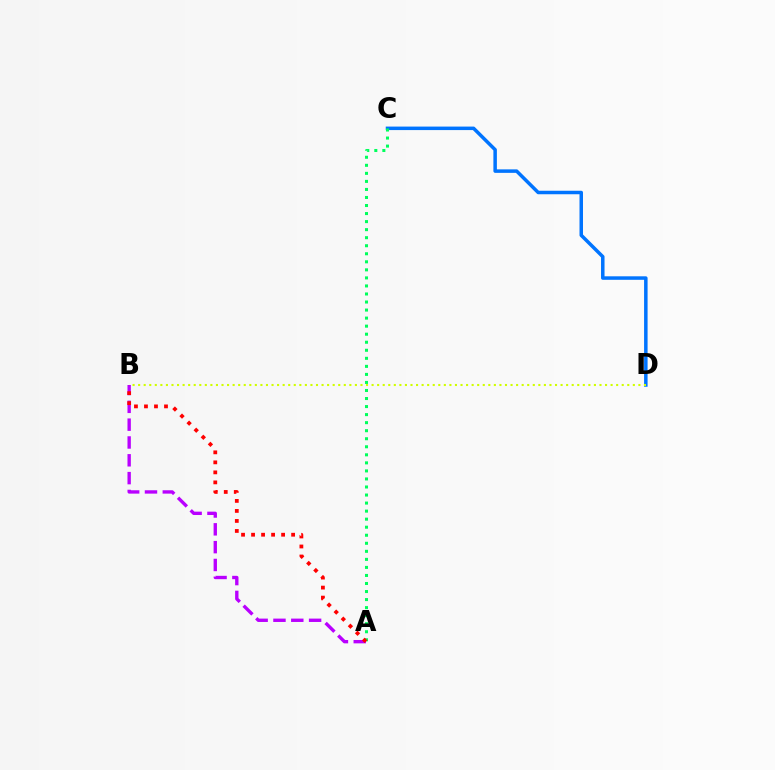{('C', 'D'): [{'color': '#0074ff', 'line_style': 'solid', 'thickness': 2.52}], ('B', 'D'): [{'color': '#d1ff00', 'line_style': 'dotted', 'thickness': 1.51}], ('A', 'B'): [{'color': '#b900ff', 'line_style': 'dashed', 'thickness': 2.42}, {'color': '#ff0000', 'line_style': 'dotted', 'thickness': 2.72}], ('A', 'C'): [{'color': '#00ff5c', 'line_style': 'dotted', 'thickness': 2.18}]}